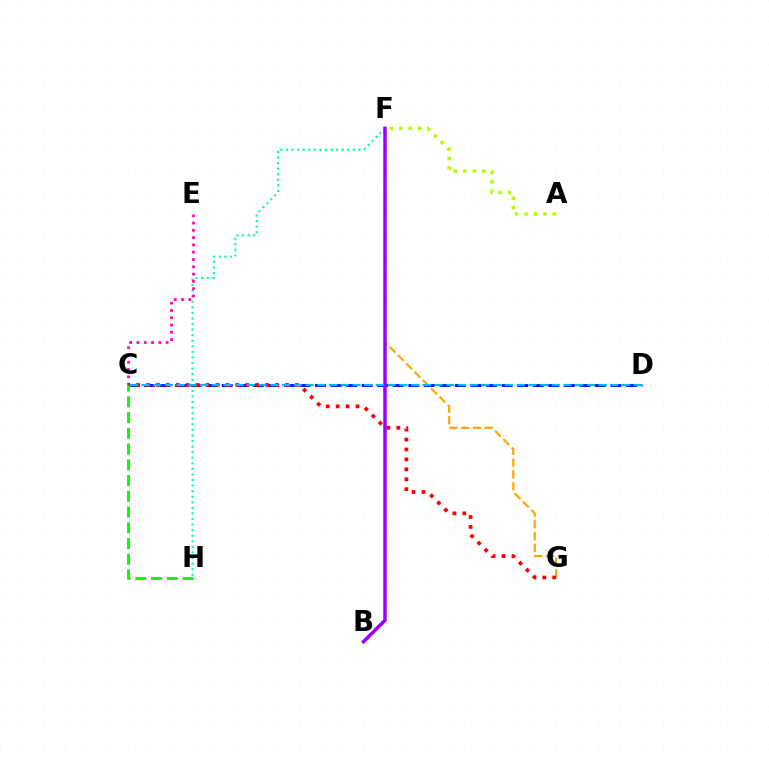{('F', 'H'): [{'color': '#00ff9d', 'line_style': 'dotted', 'thickness': 1.51}], ('F', 'G'): [{'color': '#ffa500', 'line_style': 'dashed', 'thickness': 1.6}], ('C', 'E'): [{'color': '#ff00bd', 'line_style': 'dotted', 'thickness': 1.98}], ('C', 'D'): [{'color': '#0010ff', 'line_style': 'dashed', 'thickness': 2.11}, {'color': '#00b5ff', 'line_style': 'dashed', 'thickness': 1.59}], ('A', 'F'): [{'color': '#b3ff00', 'line_style': 'dotted', 'thickness': 2.57}], ('C', 'G'): [{'color': '#ff0000', 'line_style': 'dotted', 'thickness': 2.7}], ('B', 'F'): [{'color': '#9b00ff', 'line_style': 'solid', 'thickness': 2.52}], ('C', 'H'): [{'color': '#08ff00', 'line_style': 'dashed', 'thickness': 2.14}]}